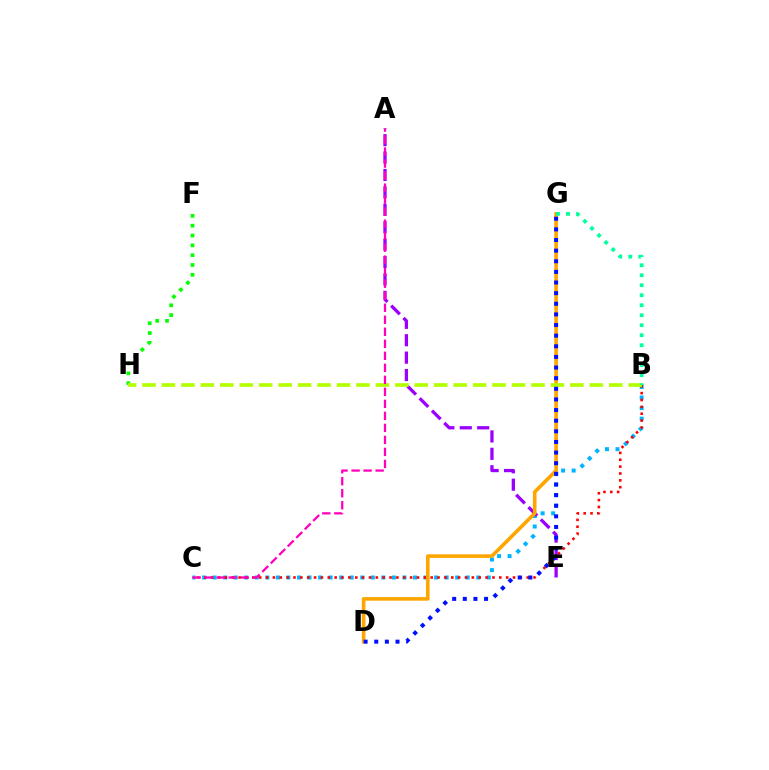{('B', 'C'): [{'color': '#00b5ff', 'line_style': 'dotted', 'thickness': 2.86}, {'color': '#ff0000', 'line_style': 'dotted', 'thickness': 1.86}], ('F', 'H'): [{'color': '#08ff00', 'line_style': 'dotted', 'thickness': 2.67}], ('A', 'E'): [{'color': '#9b00ff', 'line_style': 'dashed', 'thickness': 2.37}], ('D', 'G'): [{'color': '#ffa500', 'line_style': 'solid', 'thickness': 2.61}, {'color': '#0010ff', 'line_style': 'dotted', 'thickness': 2.89}], ('B', 'H'): [{'color': '#b3ff00', 'line_style': 'dashed', 'thickness': 2.64}], ('A', 'C'): [{'color': '#ff00bd', 'line_style': 'dashed', 'thickness': 1.63}], ('B', 'G'): [{'color': '#00ff9d', 'line_style': 'dotted', 'thickness': 2.72}]}